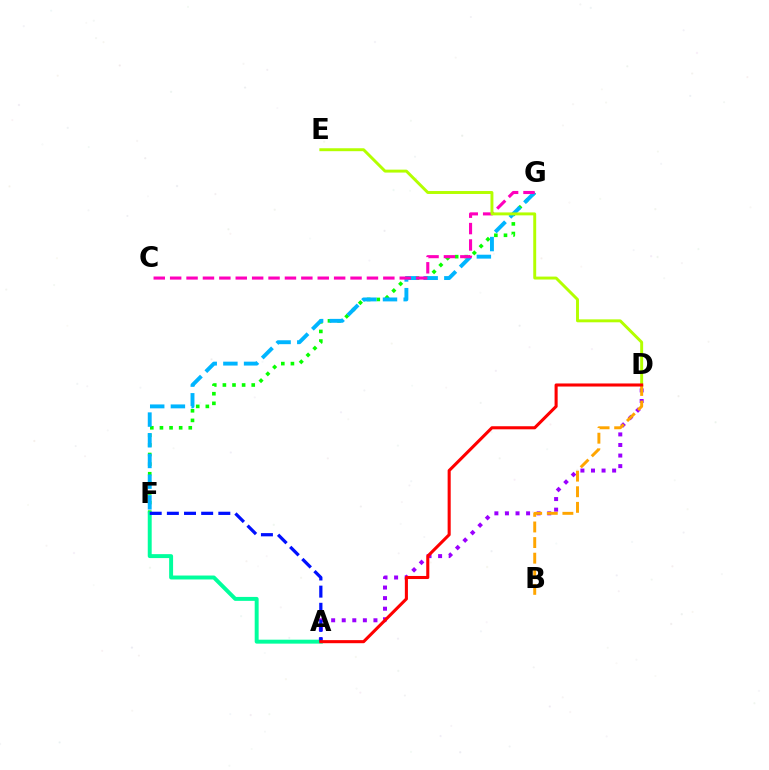{('F', 'G'): [{'color': '#08ff00', 'line_style': 'dotted', 'thickness': 2.61}, {'color': '#00b5ff', 'line_style': 'dashed', 'thickness': 2.81}], ('A', 'D'): [{'color': '#9b00ff', 'line_style': 'dotted', 'thickness': 2.87}, {'color': '#ff0000', 'line_style': 'solid', 'thickness': 2.21}], ('A', 'F'): [{'color': '#00ff9d', 'line_style': 'solid', 'thickness': 2.84}, {'color': '#0010ff', 'line_style': 'dashed', 'thickness': 2.33}], ('B', 'D'): [{'color': '#ffa500', 'line_style': 'dashed', 'thickness': 2.12}], ('C', 'G'): [{'color': '#ff00bd', 'line_style': 'dashed', 'thickness': 2.23}], ('D', 'E'): [{'color': '#b3ff00', 'line_style': 'solid', 'thickness': 2.11}]}